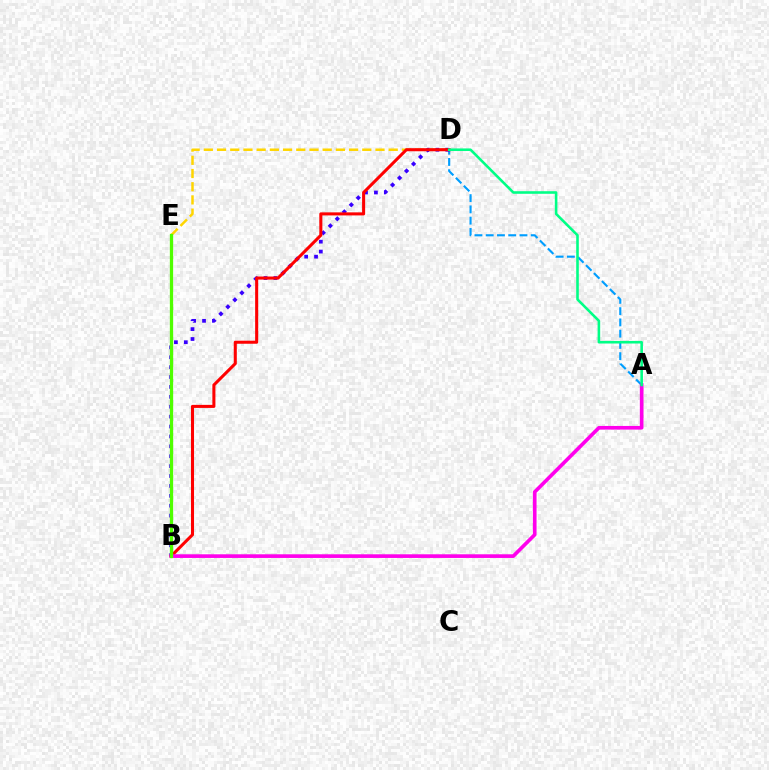{('A', 'D'): [{'color': '#009eff', 'line_style': 'dashed', 'thickness': 1.53}, {'color': '#00ff86', 'line_style': 'solid', 'thickness': 1.86}], ('D', 'E'): [{'color': '#ffd500', 'line_style': 'dashed', 'thickness': 1.79}], ('B', 'D'): [{'color': '#3700ff', 'line_style': 'dotted', 'thickness': 2.69}, {'color': '#ff0000', 'line_style': 'solid', 'thickness': 2.2}], ('A', 'B'): [{'color': '#ff00ed', 'line_style': 'solid', 'thickness': 2.63}], ('B', 'E'): [{'color': '#4fff00', 'line_style': 'solid', 'thickness': 2.37}]}